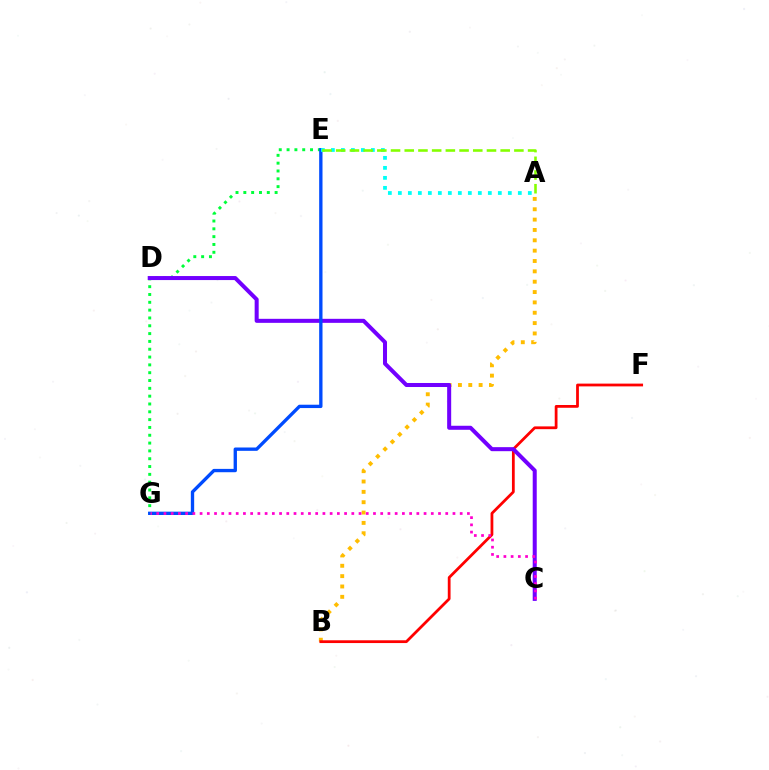{('A', 'B'): [{'color': '#ffbd00', 'line_style': 'dotted', 'thickness': 2.81}], ('E', 'G'): [{'color': '#00ff39', 'line_style': 'dotted', 'thickness': 2.12}, {'color': '#004bff', 'line_style': 'solid', 'thickness': 2.4}], ('B', 'F'): [{'color': '#ff0000', 'line_style': 'solid', 'thickness': 2.0}], ('C', 'D'): [{'color': '#7200ff', 'line_style': 'solid', 'thickness': 2.9}], ('C', 'G'): [{'color': '#ff00cf', 'line_style': 'dotted', 'thickness': 1.96}], ('A', 'E'): [{'color': '#00fff6', 'line_style': 'dotted', 'thickness': 2.72}, {'color': '#84ff00', 'line_style': 'dashed', 'thickness': 1.86}]}